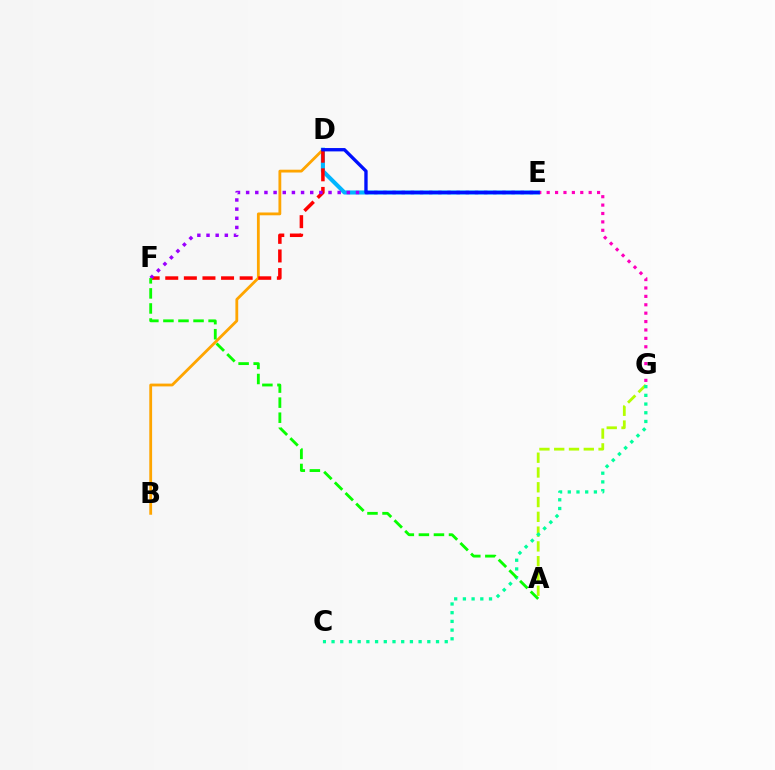{('A', 'G'): [{'color': '#b3ff00', 'line_style': 'dashed', 'thickness': 2.01}], ('D', 'E'): [{'color': '#00b5ff', 'line_style': 'solid', 'thickness': 2.94}, {'color': '#0010ff', 'line_style': 'solid', 'thickness': 2.41}], ('E', 'G'): [{'color': '#ff00bd', 'line_style': 'dotted', 'thickness': 2.28}], ('B', 'D'): [{'color': '#ffa500', 'line_style': 'solid', 'thickness': 2.02}], ('C', 'G'): [{'color': '#00ff9d', 'line_style': 'dotted', 'thickness': 2.37}], ('D', 'F'): [{'color': '#ff0000', 'line_style': 'dashed', 'thickness': 2.53}], ('E', 'F'): [{'color': '#9b00ff', 'line_style': 'dotted', 'thickness': 2.49}], ('A', 'F'): [{'color': '#08ff00', 'line_style': 'dashed', 'thickness': 2.05}]}